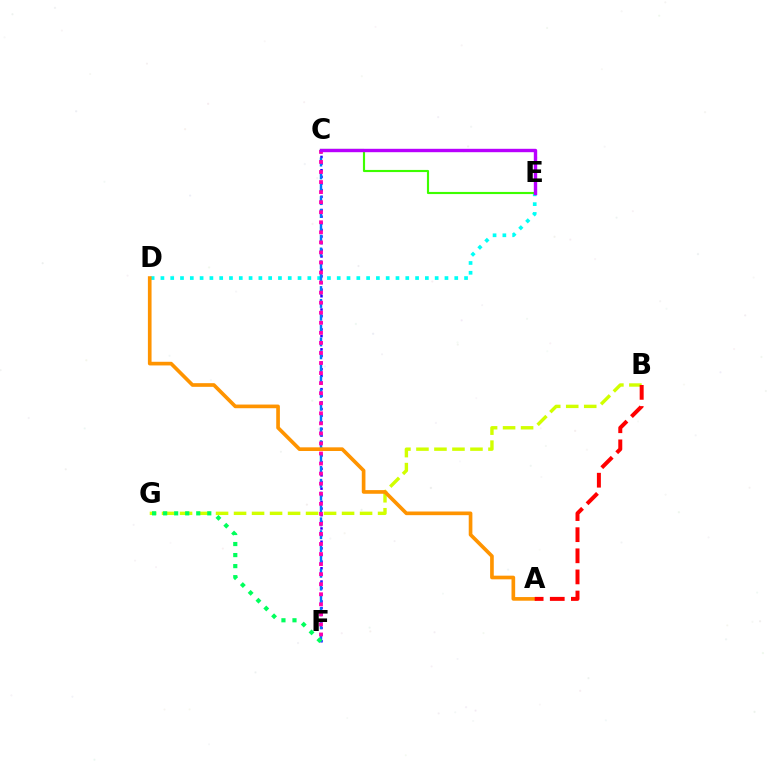{('B', 'G'): [{'color': '#d1ff00', 'line_style': 'dashed', 'thickness': 2.45}], ('D', 'E'): [{'color': '#00fff6', 'line_style': 'dotted', 'thickness': 2.66}], ('C', 'F'): [{'color': '#2500ff', 'line_style': 'dotted', 'thickness': 1.8}, {'color': '#0074ff', 'line_style': 'dashed', 'thickness': 1.75}, {'color': '#ff00ac', 'line_style': 'dotted', 'thickness': 2.73}], ('A', 'D'): [{'color': '#ff9400', 'line_style': 'solid', 'thickness': 2.64}], ('F', 'G'): [{'color': '#00ff5c', 'line_style': 'dotted', 'thickness': 3.0}], ('A', 'B'): [{'color': '#ff0000', 'line_style': 'dashed', 'thickness': 2.87}], ('C', 'E'): [{'color': '#3dff00', 'line_style': 'solid', 'thickness': 1.54}, {'color': '#b900ff', 'line_style': 'solid', 'thickness': 2.45}]}